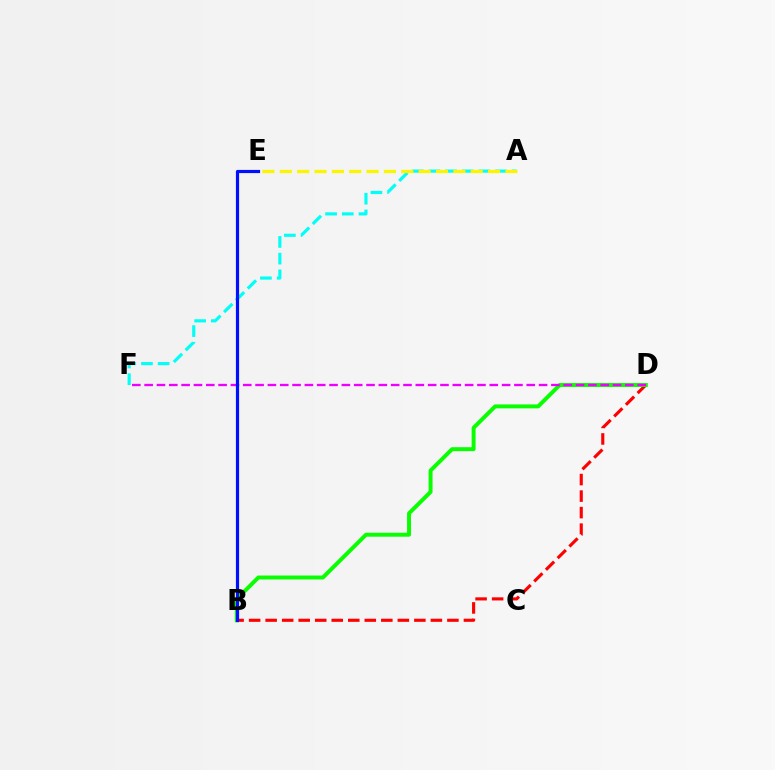{('B', 'D'): [{'color': '#ff0000', 'line_style': 'dashed', 'thickness': 2.24}, {'color': '#08ff00', 'line_style': 'solid', 'thickness': 2.84}], ('A', 'F'): [{'color': '#00fff6', 'line_style': 'dashed', 'thickness': 2.27}], ('A', 'E'): [{'color': '#fcf500', 'line_style': 'dashed', 'thickness': 2.36}], ('D', 'F'): [{'color': '#ee00ff', 'line_style': 'dashed', 'thickness': 1.67}], ('B', 'E'): [{'color': '#0010ff', 'line_style': 'solid', 'thickness': 2.3}]}